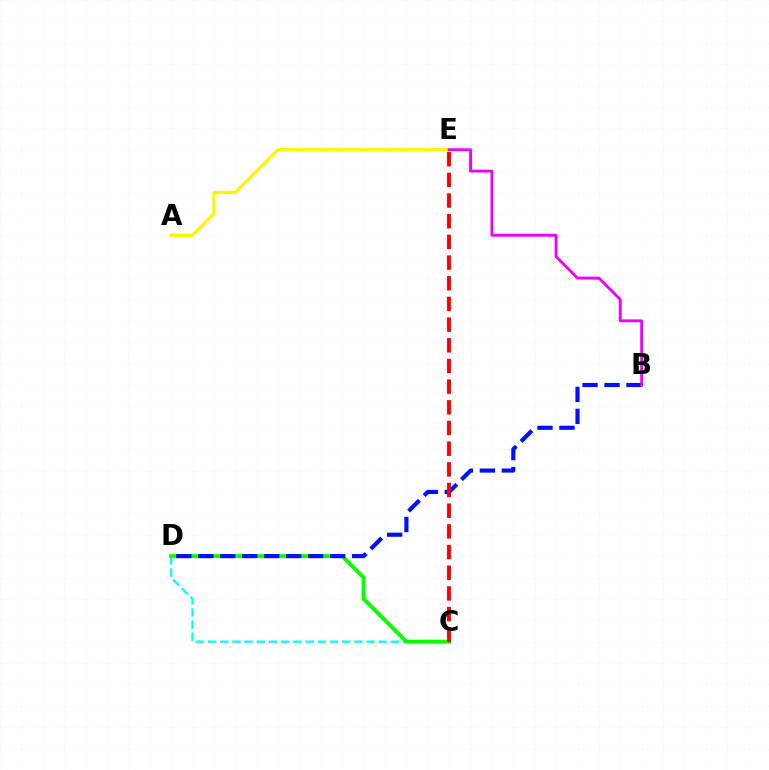{('A', 'E'): [{'color': '#fcf500', 'line_style': 'solid', 'thickness': 2.33}], ('C', 'D'): [{'color': '#00fff6', 'line_style': 'dashed', 'thickness': 1.66}, {'color': '#08ff00', 'line_style': 'solid', 'thickness': 2.83}], ('B', 'D'): [{'color': '#0010ff', 'line_style': 'dashed', 'thickness': 2.98}], ('C', 'E'): [{'color': '#ff0000', 'line_style': 'dashed', 'thickness': 2.81}], ('B', 'E'): [{'color': '#ee00ff', 'line_style': 'solid', 'thickness': 2.07}]}